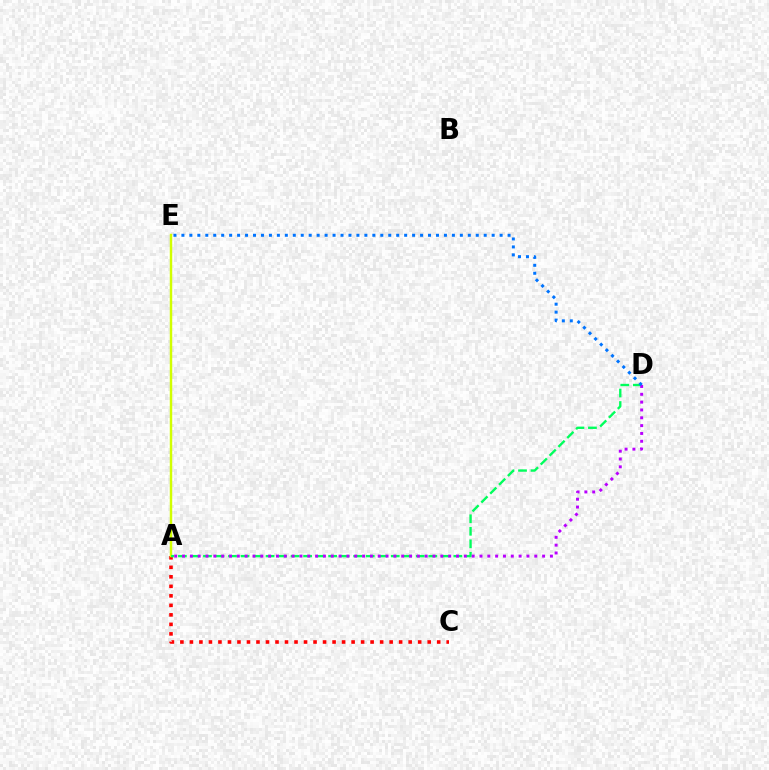{('A', 'C'): [{'color': '#ff0000', 'line_style': 'dotted', 'thickness': 2.58}], ('A', 'E'): [{'color': '#d1ff00', 'line_style': 'solid', 'thickness': 1.77}], ('A', 'D'): [{'color': '#00ff5c', 'line_style': 'dashed', 'thickness': 1.7}, {'color': '#b900ff', 'line_style': 'dotted', 'thickness': 2.13}], ('D', 'E'): [{'color': '#0074ff', 'line_style': 'dotted', 'thickness': 2.16}]}